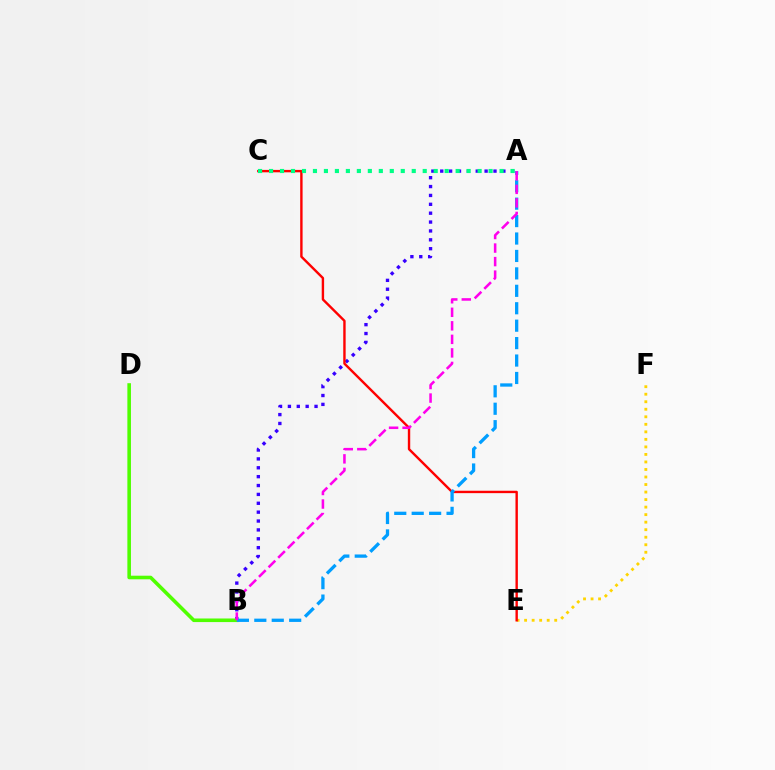{('A', 'B'): [{'color': '#3700ff', 'line_style': 'dotted', 'thickness': 2.41}, {'color': '#009eff', 'line_style': 'dashed', 'thickness': 2.37}, {'color': '#ff00ed', 'line_style': 'dashed', 'thickness': 1.84}], ('B', 'D'): [{'color': '#4fff00', 'line_style': 'solid', 'thickness': 2.58}], ('E', 'F'): [{'color': '#ffd500', 'line_style': 'dotted', 'thickness': 2.04}], ('C', 'E'): [{'color': '#ff0000', 'line_style': 'solid', 'thickness': 1.73}], ('A', 'C'): [{'color': '#00ff86', 'line_style': 'dotted', 'thickness': 2.98}]}